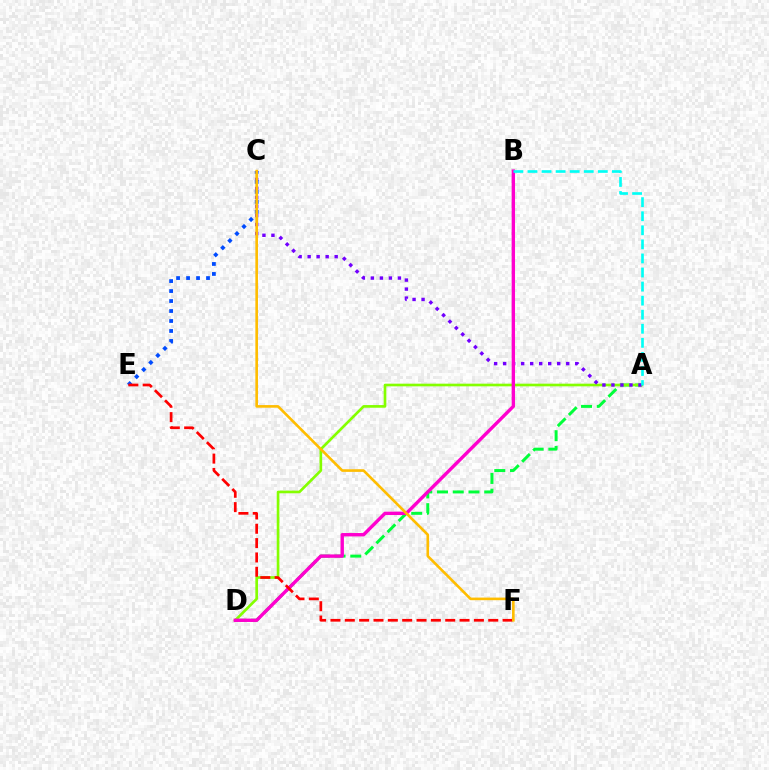{('A', 'D'): [{'color': '#00ff39', 'line_style': 'dashed', 'thickness': 2.14}, {'color': '#84ff00', 'line_style': 'solid', 'thickness': 1.91}], ('A', 'C'): [{'color': '#7200ff', 'line_style': 'dotted', 'thickness': 2.45}], ('B', 'D'): [{'color': '#ff00cf', 'line_style': 'solid', 'thickness': 2.43}], ('C', 'E'): [{'color': '#004bff', 'line_style': 'dotted', 'thickness': 2.71}], ('E', 'F'): [{'color': '#ff0000', 'line_style': 'dashed', 'thickness': 1.95}], ('C', 'F'): [{'color': '#ffbd00', 'line_style': 'solid', 'thickness': 1.89}], ('A', 'B'): [{'color': '#00fff6', 'line_style': 'dashed', 'thickness': 1.91}]}